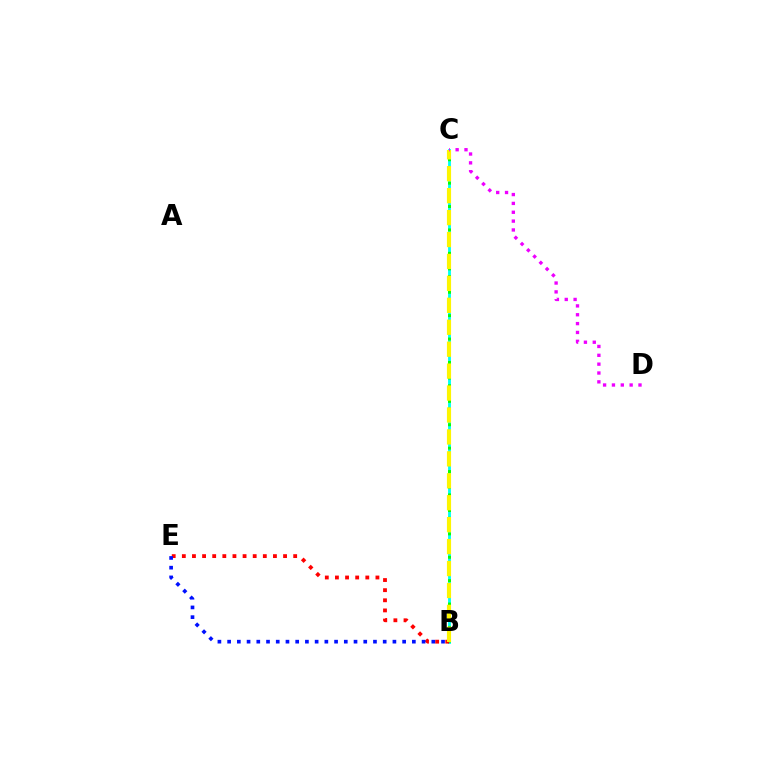{('B', 'C'): [{'color': '#00fff6', 'line_style': 'solid', 'thickness': 2.05}, {'color': '#08ff00', 'line_style': 'dotted', 'thickness': 2.12}, {'color': '#fcf500', 'line_style': 'dashed', 'thickness': 2.98}], ('B', 'E'): [{'color': '#ff0000', 'line_style': 'dotted', 'thickness': 2.75}, {'color': '#0010ff', 'line_style': 'dotted', 'thickness': 2.64}], ('C', 'D'): [{'color': '#ee00ff', 'line_style': 'dotted', 'thickness': 2.4}]}